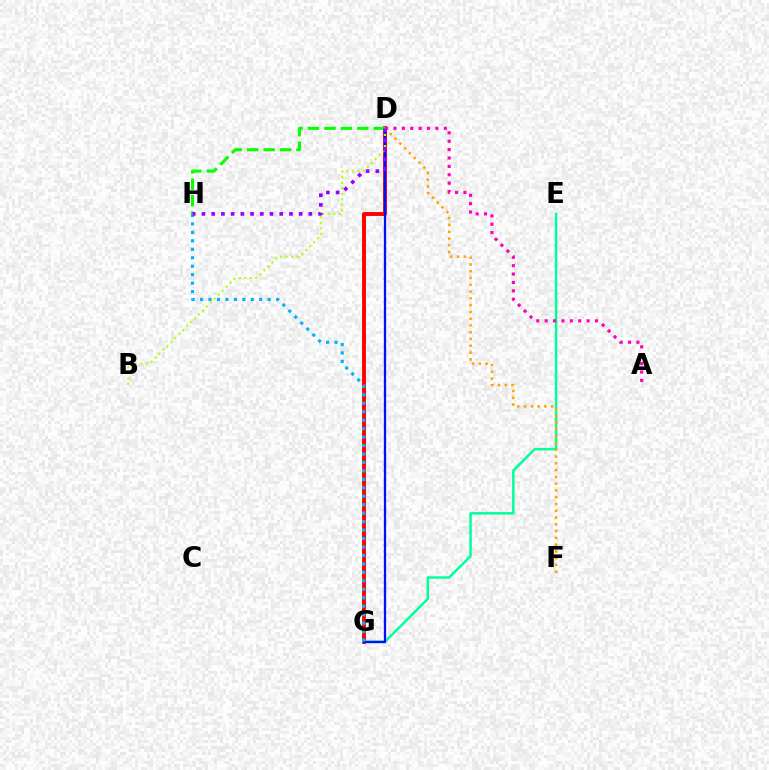{('D', 'G'): [{'color': '#ff0000', 'line_style': 'solid', 'thickness': 2.8}, {'color': '#0010ff', 'line_style': 'solid', 'thickness': 1.64}], ('E', 'G'): [{'color': '#00ff9d', 'line_style': 'solid', 'thickness': 1.78}], ('D', 'F'): [{'color': '#ffa500', 'line_style': 'dotted', 'thickness': 1.84}], ('G', 'H'): [{'color': '#00b5ff', 'line_style': 'dotted', 'thickness': 2.3}], ('A', 'D'): [{'color': '#ff00bd', 'line_style': 'dotted', 'thickness': 2.28}], ('B', 'D'): [{'color': '#b3ff00', 'line_style': 'dotted', 'thickness': 1.51}], ('D', 'H'): [{'color': '#08ff00', 'line_style': 'dashed', 'thickness': 2.23}, {'color': '#9b00ff', 'line_style': 'dotted', 'thickness': 2.64}]}